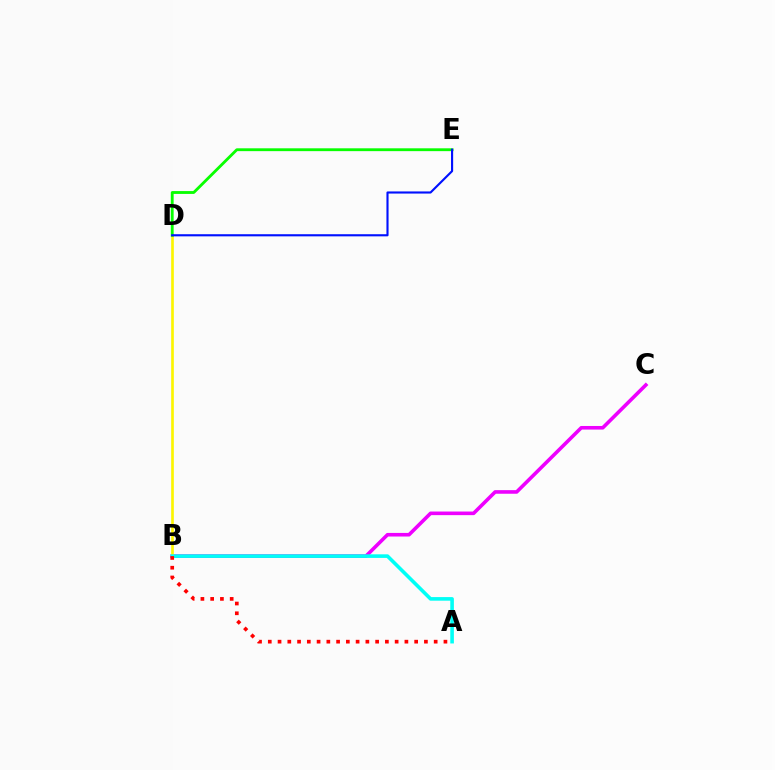{('B', 'C'): [{'color': '#ee00ff', 'line_style': 'solid', 'thickness': 2.6}], ('B', 'D'): [{'color': '#fcf500', 'line_style': 'solid', 'thickness': 1.91}], ('D', 'E'): [{'color': '#08ff00', 'line_style': 'solid', 'thickness': 2.04}, {'color': '#0010ff', 'line_style': 'solid', 'thickness': 1.53}], ('A', 'B'): [{'color': '#00fff6', 'line_style': 'solid', 'thickness': 2.59}, {'color': '#ff0000', 'line_style': 'dotted', 'thickness': 2.65}]}